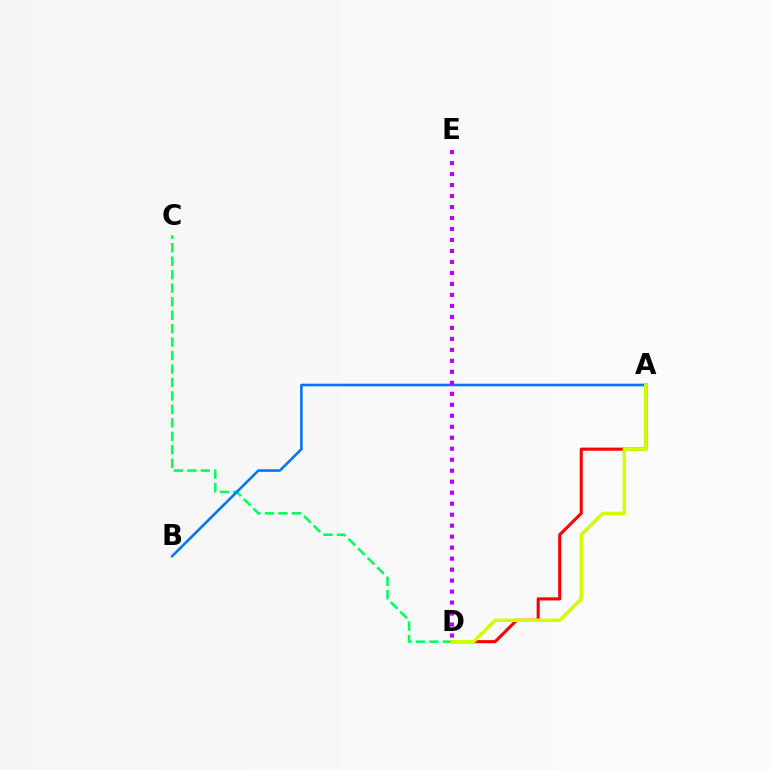{('C', 'D'): [{'color': '#00ff5c', 'line_style': 'dashed', 'thickness': 1.83}], ('A', 'D'): [{'color': '#ff0000', 'line_style': 'solid', 'thickness': 2.23}, {'color': '#d1ff00', 'line_style': 'solid', 'thickness': 2.49}], ('A', 'B'): [{'color': '#0074ff', 'line_style': 'solid', 'thickness': 1.85}], ('D', 'E'): [{'color': '#b900ff', 'line_style': 'dotted', 'thickness': 2.99}]}